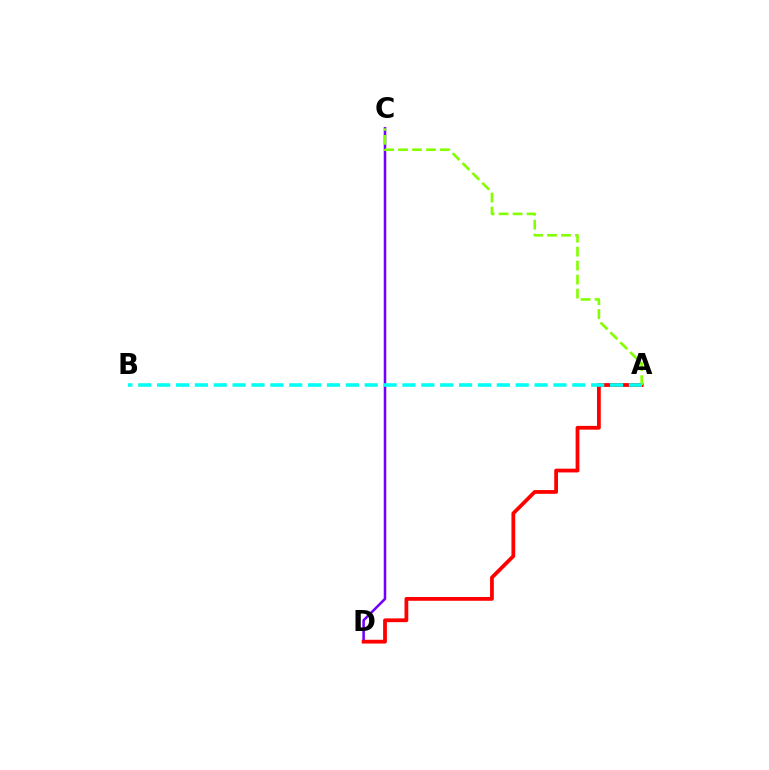{('C', 'D'): [{'color': '#7200ff', 'line_style': 'solid', 'thickness': 1.83}], ('A', 'D'): [{'color': '#ff0000', 'line_style': 'solid', 'thickness': 2.72}], ('A', 'C'): [{'color': '#84ff00', 'line_style': 'dashed', 'thickness': 1.9}], ('A', 'B'): [{'color': '#00fff6', 'line_style': 'dashed', 'thickness': 2.56}]}